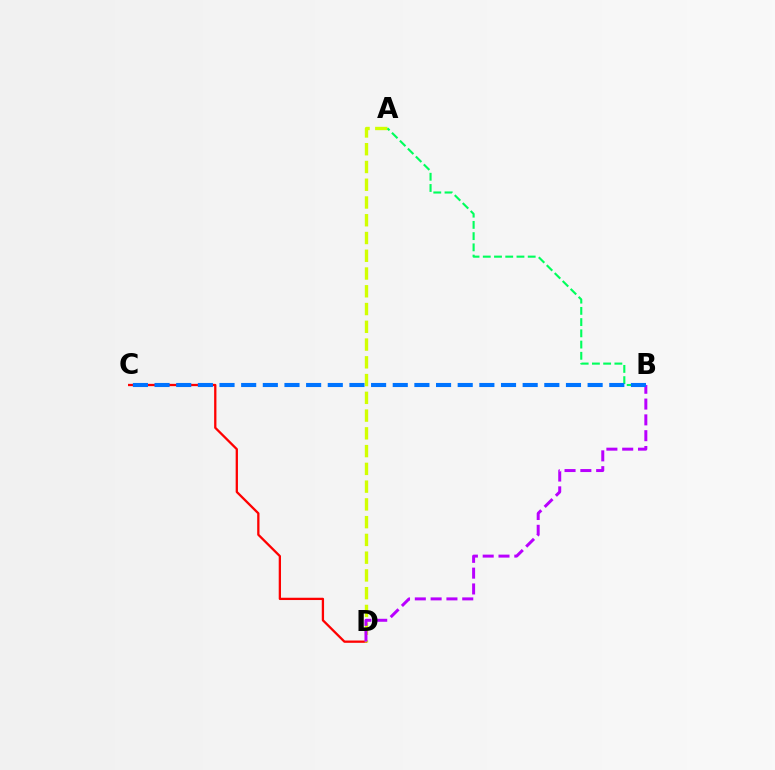{('C', 'D'): [{'color': '#ff0000', 'line_style': 'solid', 'thickness': 1.65}], ('A', 'D'): [{'color': '#d1ff00', 'line_style': 'dashed', 'thickness': 2.41}], ('A', 'B'): [{'color': '#00ff5c', 'line_style': 'dashed', 'thickness': 1.53}], ('B', 'D'): [{'color': '#b900ff', 'line_style': 'dashed', 'thickness': 2.15}], ('B', 'C'): [{'color': '#0074ff', 'line_style': 'dashed', 'thickness': 2.94}]}